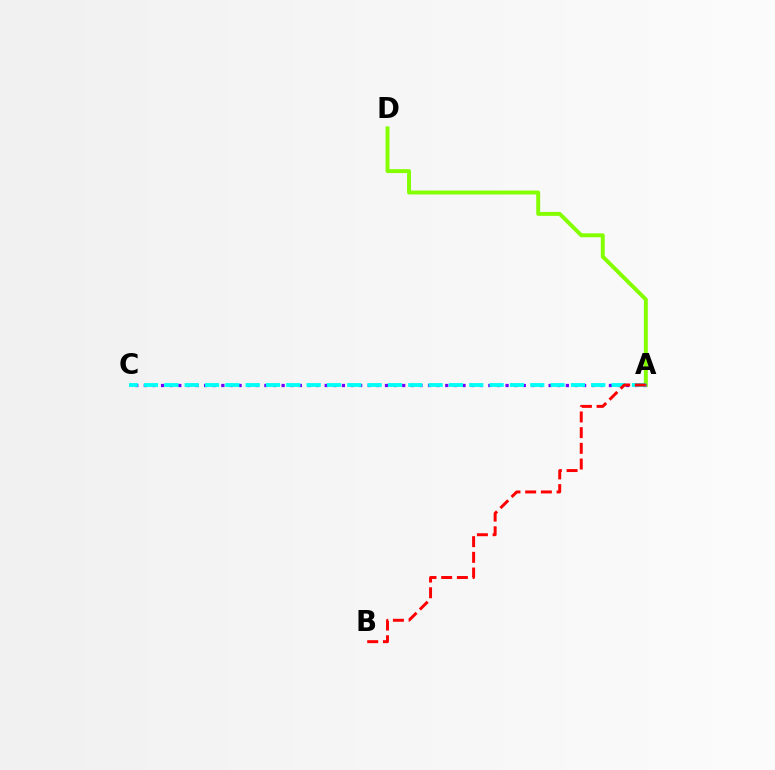{('A', 'D'): [{'color': '#84ff00', 'line_style': 'solid', 'thickness': 2.83}], ('A', 'C'): [{'color': '#7200ff', 'line_style': 'dotted', 'thickness': 2.34}, {'color': '#00fff6', 'line_style': 'dashed', 'thickness': 2.76}], ('A', 'B'): [{'color': '#ff0000', 'line_style': 'dashed', 'thickness': 2.13}]}